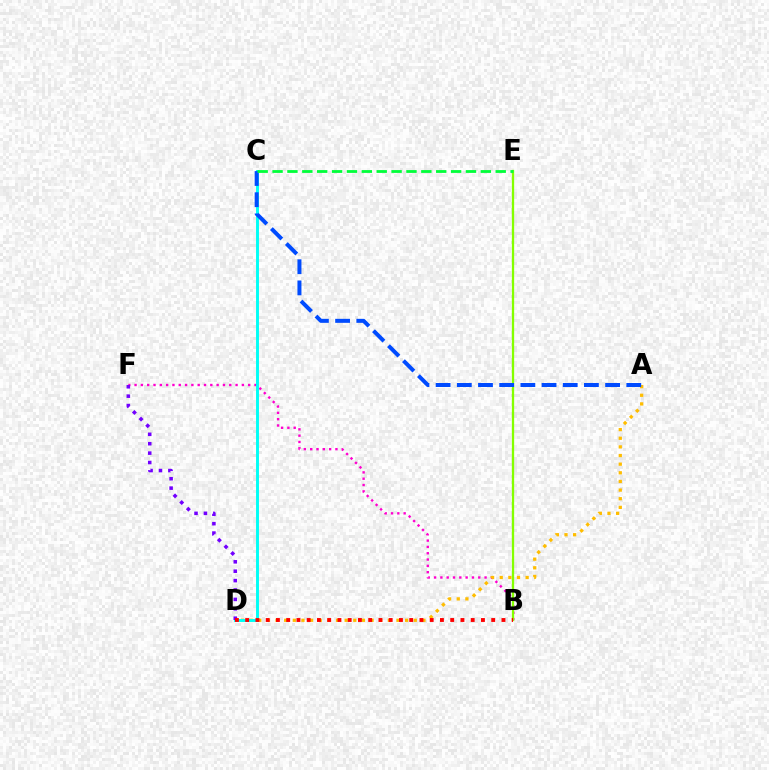{('B', 'F'): [{'color': '#ff00cf', 'line_style': 'dotted', 'thickness': 1.72}], ('A', 'D'): [{'color': '#ffbd00', 'line_style': 'dotted', 'thickness': 2.35}], ('C', 'D'): [{'color': '#00fff6', 'line_style': 'solid', 'thickness': 2.1}], ('D', 'F'): [{'color': '#7200ff', 'line_style': 'dotted', 'thickness': 2.55}], ('B', 'E'): [{'color': '#84ff00', 'line_style': 'solid', 'thickness': 1.65}], ('B', 'D'): [{'color': '#ff0000', 'line_style': 'dotted', 'thickness': 2.79}], ('A', 'C'): [{'color': '#004bff', 'line_style': 'dashed', 'thickness': 2.88}], ('C', 'E'): [{'color': '#00ff39', 'line_style': 'dashed', 'thickness': 2.02}]}